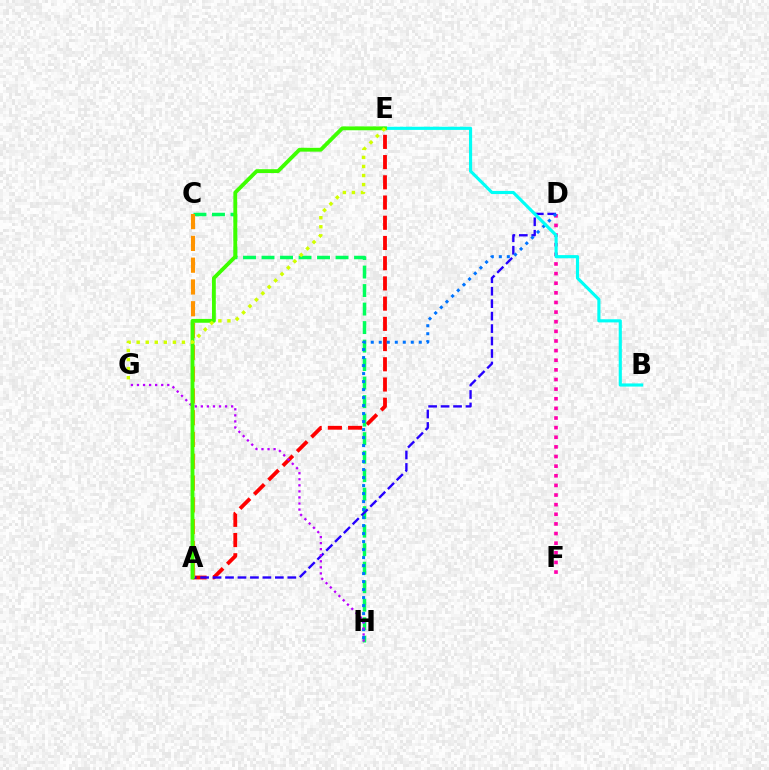{('A', 'E'): [{'color': '#ff0000', 'line_style': 'dashed', 'thickness': 2.75}, {'color': '#3dff00', 'line_style': 'solid', 'thickness': 2.76}], ('C', 'H'): [{'color': '#00ff5c', 'line_style': 'dashed', 'thickness': 2.51}], ('A', 'D'): [{'color': '#2500ff', 'line_style': 'dashed', 'thickness': 1.69}], ('D', 'F'): [{'color': '#ff00ac', 'line_style': 'dotted', 'thickness': 2.62}], ('D', 'H'): [{'color': '#0074ff', 'line_style': 'dotted', 'thickness': 2.17}], ('G', 'H'): [{'color': '#b900ff', 'line_style': 'dotted', 'thickness': 1.65}], ('B', 'E'): [{'color': '#00fff6', 'line_style': 'solid', 'thickness': 2.26}], ('A', 'C'): [{'color': '#ff9400', 'line_style': 'dashed', 'thickness': 2.96}], ('E', 'G'): [{'color': '#d1ff00', 'line_style': 'dotted', 'thickness': 2.46}]}